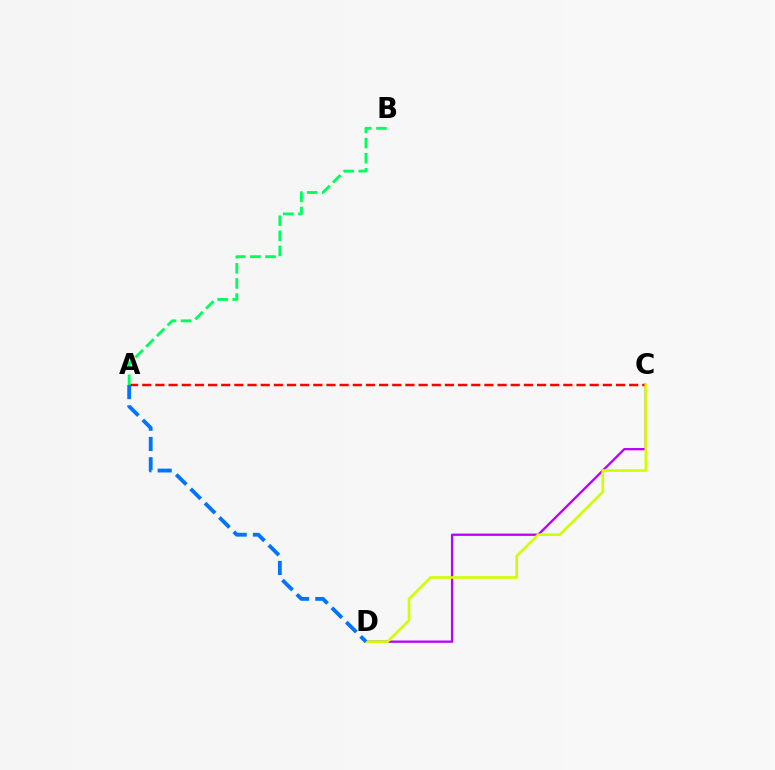{('C', 'D'): [{'color': '#b900ff', 'line_style': 'solid', 'thickness': 1.65}, {'color': '#d1ff00', 'line_style': 'solid', 'thickness': 1.91}], ('A', 'C'): [{'color': '#ff0000', 'line_style': 'dashed', 'thickness': 1.79}], ('A', 'B'): [{'color': '#00ff5c', 'line_style': 'dashed', 'thickness': 2.05}], ('A', 'D'): [{'color': '#0074ff', 'line_style': 'dashed', 'thickness': 2.76}]}